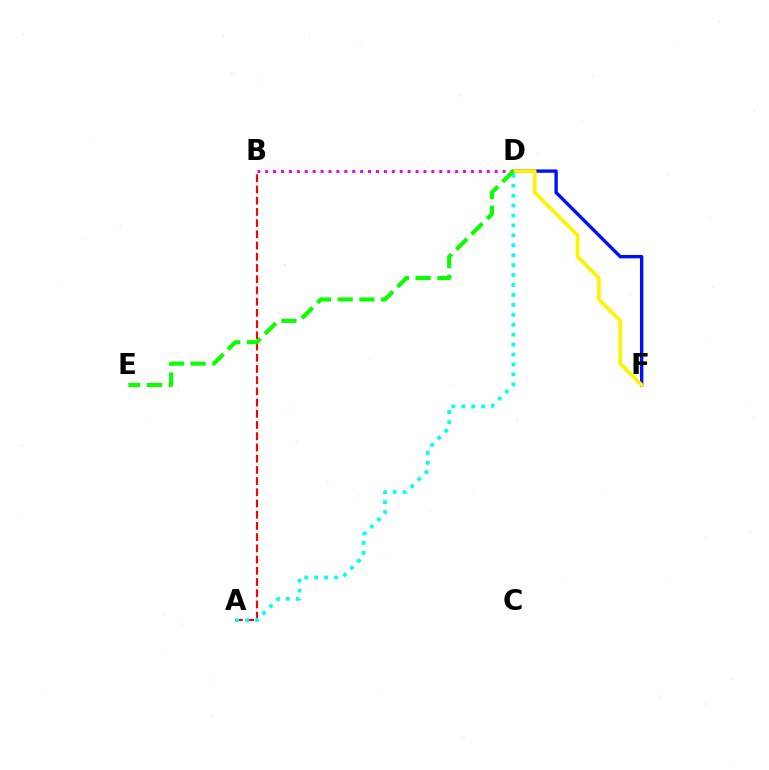{('D', 'F'): [{'color': '#0010ff', 'line_style': 'solid', 'thickness': 2.42}, {'color': '#fcf500', 'line_style': 'solid', 'thickness': 2.65}], ('A', 'B'): [{'color': '#ff0000', 'line_style': 'dashed', 'thickness': 1.52}], ('A', 'D'): [{'color': '#00fff6', 'line_style': 'dotted', 'thickness': 2.7}], ('B', 'D'): [{'color': '#ee00ff', 'line_style': 'dotted', 'thickness': 2.15}], ('D', 'E'): [{'color': '#08ff00', 'line_style': 'dashed', 'thickness': 2.95}]}